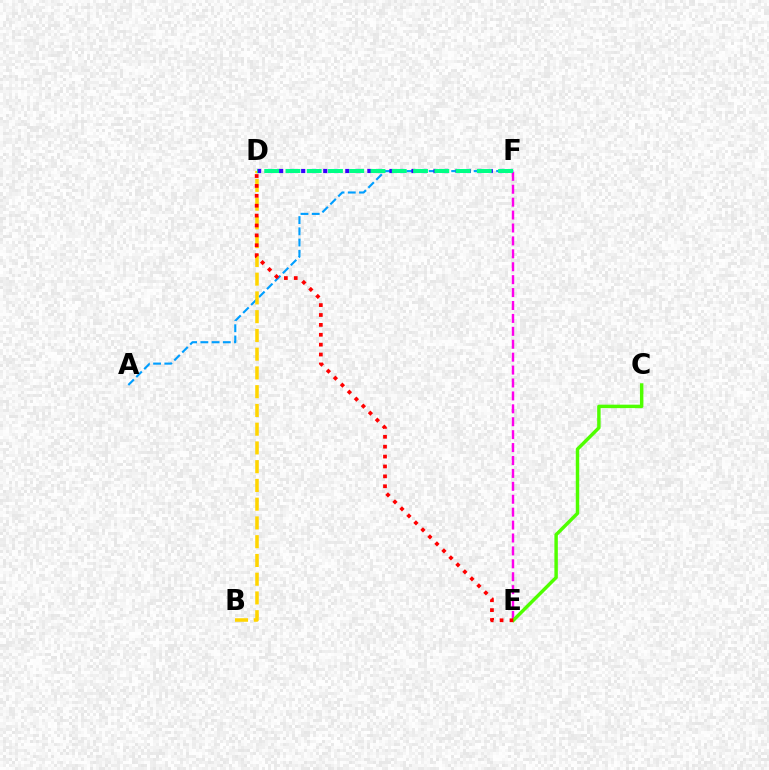{('A', 'F'): [{'color': '#009eff', 'line_style': 'dashed', 'thickness': 1.53}], ('E', 'F'): [{'color': '#ff00ed', 'line_style': 'dashed', 'thickness': 1.75}], ('B', 'D'): [{'color': '#ffd500', 'line_style': 'dashed', 'thickness': 2.55}], ('D', 'F'): [{'color': '#3700ff', 'line_style': 'dotted', 'thickness': 3.0}, {'color': '#00ff86', 'line_style': 'dashed', 'thickness': 2.89}], ('C', 'E'): [{'color': '#4fff00', 'line_style': 'solid', 'thickness': 2.48}], ('D', 'E'): [{'color': '#ff0000', 'line_style': 'dotted', 'thickness': 2.69}]}